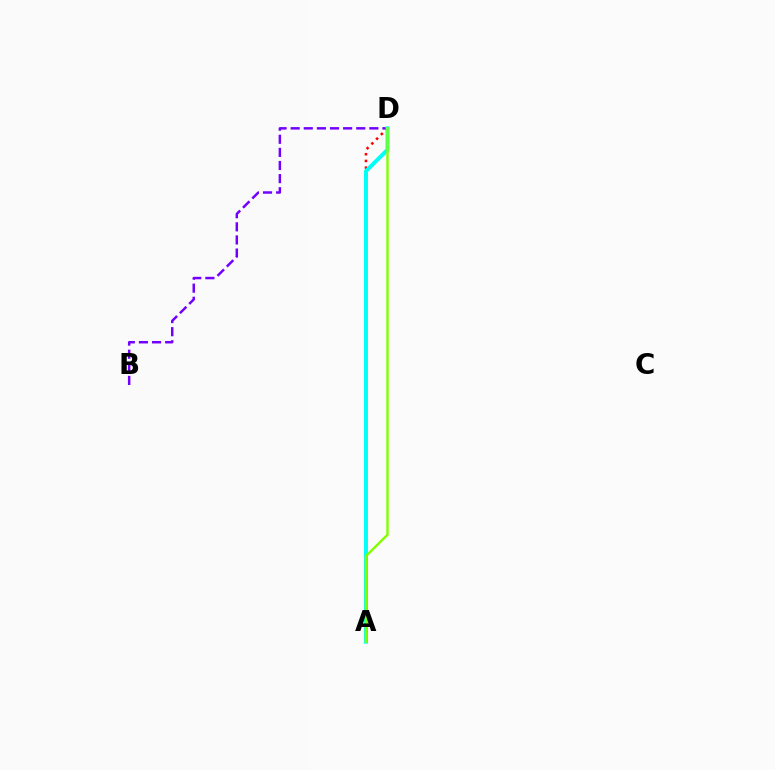{('B', 'D'): [{'color': '#7200ff', 'line_style': 'dashed', 'thickness': 1.78}], ('A', 'D'): [{'color': '#ff0000', 'line_style': 'dotted', 'thickness': 1.82}, {'color': '#00fff6', 'line_style': 'solid', 'thickness': 2.84}, {'color': '#84ff00', 'line_style': 'solid', 'thickness': 1.74}]}